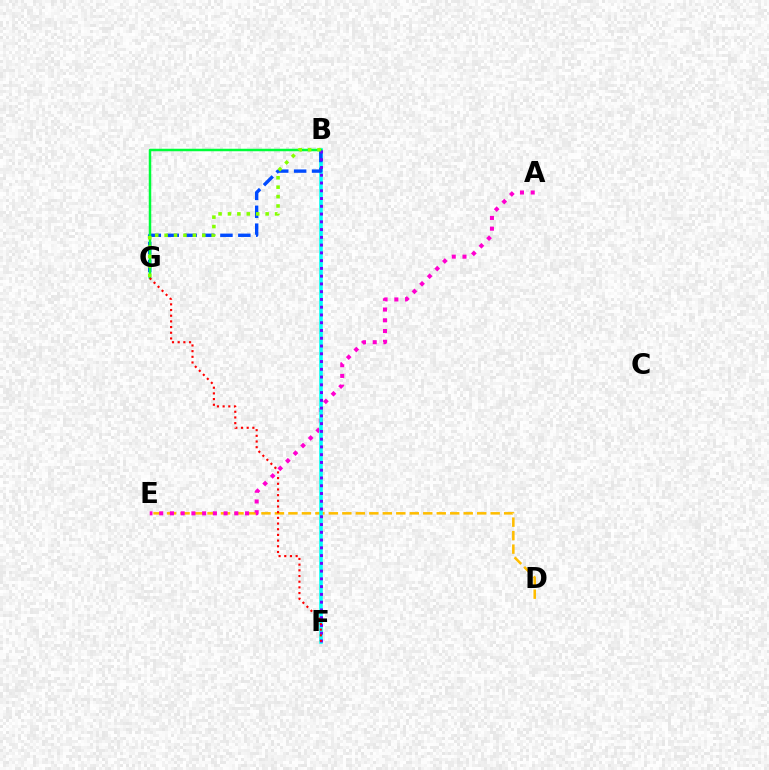{('D', 'E'): [{'color': '#ffbd00', 'line_style': 'dashed', 'thickness': 1.83}], ('A', 'E'): [{'color': '#ff00cf', 'line_style': 'dotted', 'thickness': 2.92}], ('B', 'F'): [{'color': '#00fff6', 'line_style': 'solid', 'thickness': 2.57}, {'color': '#7200ff', 'line_style': 'dotted', 'thickness': 2.11}], ('B', 'G'): [{'color': '#004bff', 'line_style': 'dashed', 'thickness': 2.43}, {'color': '#00ff39', 'line_style': 'solid', 'thickness': 1.79}, {'color': '#84ff00', 'line_style': 'dotted', 'thickness': 2.56}], ('F', 'G'): [{'color': '#ff0000', 'line_style': 'dotted', 'thickness': 1.54}]}